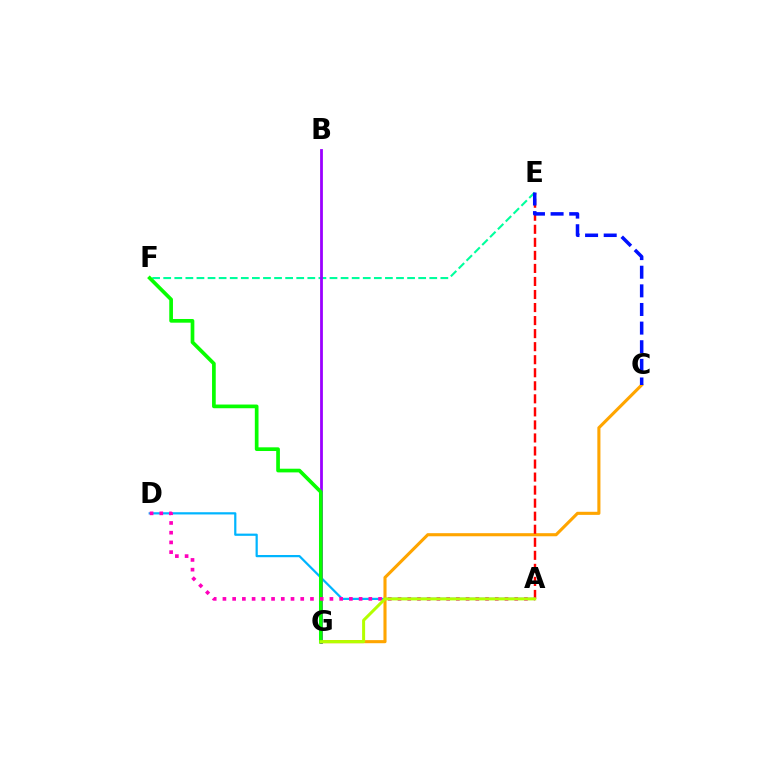{('A', 'D'): [{'color': '#00b5ff', 'line_style': 'solid', 'thickness': 1.6}, {'color': '#ff00bd', 'line_style': 'dotted', 'thickness': 2.64}], ('E', 'F'): [{'color': '#00ff9d', 'line_style': 'dashed', 'thickness': 1.51}], ('B', 'G'): [{'color': '#9b00ff', 'line_style': 'solid', 'thickness': 2.01}], ('C', 'G'): [{'color': '#ffa500', 'line_style': 'solid', 'thickness': 2.23}], ('A', 'E'): [{'color': '#ff0000', 'line_style': 'dashed', 'thickness': 1.77}], ('F', 'G'): [{'color': '#08ff00', 'line_style': 'solid', 'thickness': 2.66}], ('C', 'E'): [{'color': '#0010ff', 'line_style': 'dashed', 'thickness': 2.53}], ('A', 'G'): [{'color': '#b3ff00', 'line_style': 'solid', 'thickness': 2.17}]}